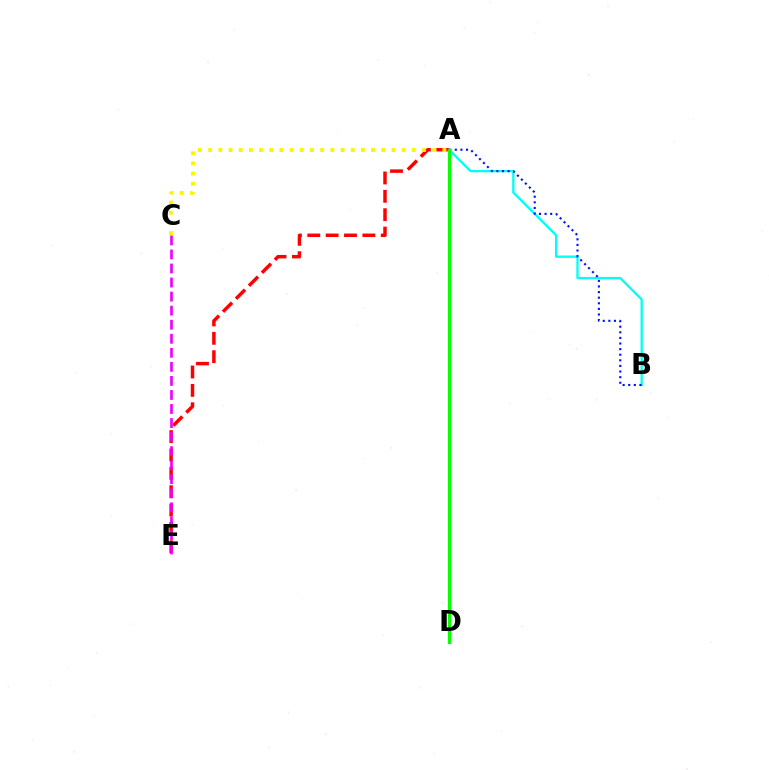{('A', 'E'): [{'color': '#ff0000', 'line_style': 'dashed', 'thickness': 2.5}], ('A', 'B'): [{'color': '#00fff6', 'line_style': 'solid', 'thickness': 1.66}, {'color': '#0010ff', 'line_style': 'dotted', 'thickness': 1.52}], ('C', 'E'): [{'color': '#ee00ff', 'line_style': 'dashed', 'thickness': 1.91}], ('A', 'C'): [{'color': '#fcf500', 'line_style': 'dotted', 'thickness': 2.77}], ('A', 'D'): [{'color': '#08ff00', 'line_style': 'solid', 'thickness': 2.31}]}